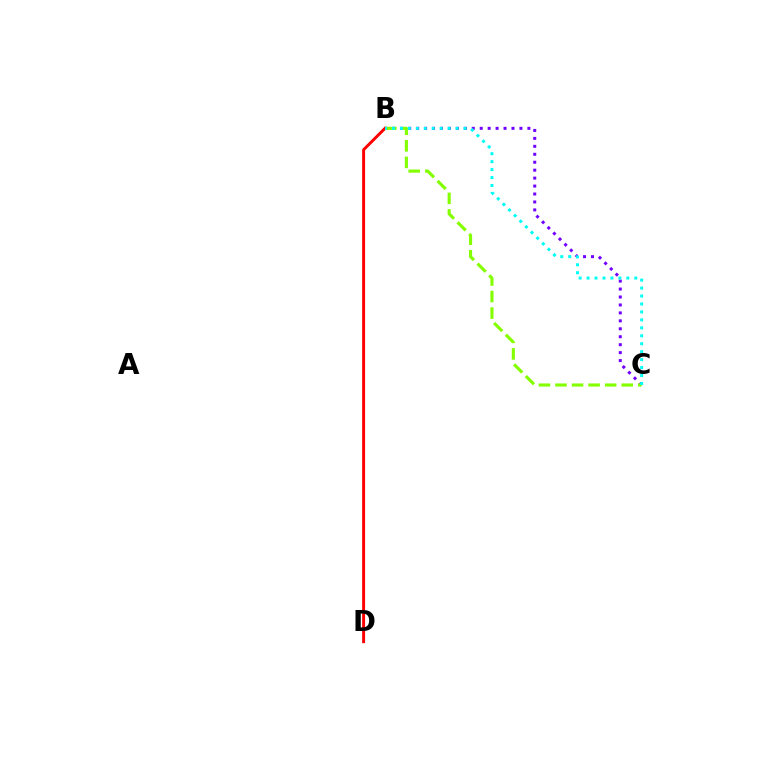{('B', 'C'): [{'color': '#7200ff', 'line_style': 'dotted', 'thickness': 2.16}, {'color': '#84ff00', 'line_style': 'dashed', 'thickness': 2.25}, {'color': '#00fff6', 'line_style': 'dotted', 'thickness': 2.16}], ('B', 'D'): [{'color': '#ff0000', 'line_style': 'solid', 'thickness': 2.11}]}